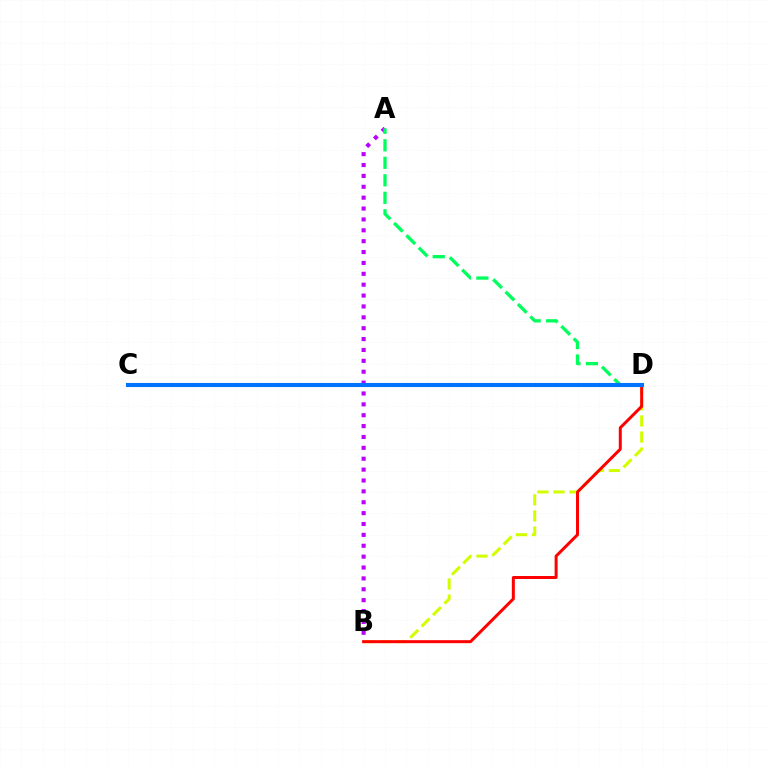{('A', 'B'): [{'color': '#b900ff', 'line_style': 'dotted', 'thickness': 2.96}], ('B', 'D'): [{'color': '#d1ff00', 'line_style': 'dashed', 'thickness': 2.18}, {'color': '#ff0000', 'line_style': 'solid', 'thickness': 2.15}], ('A', 'D'): [{'color': '#00ff5c', 'line_style': 'dashed', 'thickness': 2.38}], ('C', 'D'): [{'color': '#0074ff', 'line_style': 'solid', 'thickness': 2.94}]}